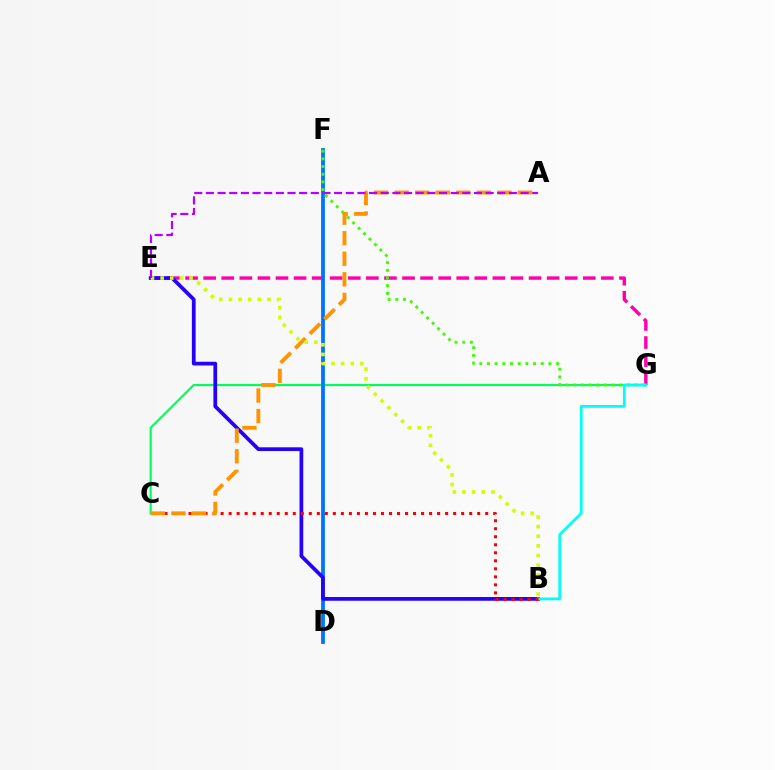{('E', 'G'): [{'color': '#ff00ac', 'line_style': 'dashed', 'thickness': 2.46}], ('C', 'G'): [{'color': '#00ff5c', 'line_style': 'solid', 'thickness': 1.56}], ('D', 'F'): [{'color': '#0074ff', 'line_style': 'solid', 'thickness': 2.73}], ('F', 'G'): [{'color': '#3dff00', 'line_style': 'dotted', 'thickness': 2.09}], ('B', 'E'): [{'color': '#2500ff', 'line_style': 'solid', 'thickness': 2.69}, {'color': '#d1ff00', 'line_style': 'dotted', 'thickness': 2.62}], ('B', 'G'): [{'color': '#00fff6', 'line_style': 'solid', 'thickness': 2.0}], ('B', 'C'): [{'color': '#ff0000', 'line_style': 'dotted', 'thickness': 2.18}], ('A', 'C'): [{'color': '#ff9400', 'line_style': 'dashed', 'thickness': 2.79}], ('A', 'E'): [{'color': '#b900ff', 'line_style': 'dashed', 'thickness': 1.58}]}